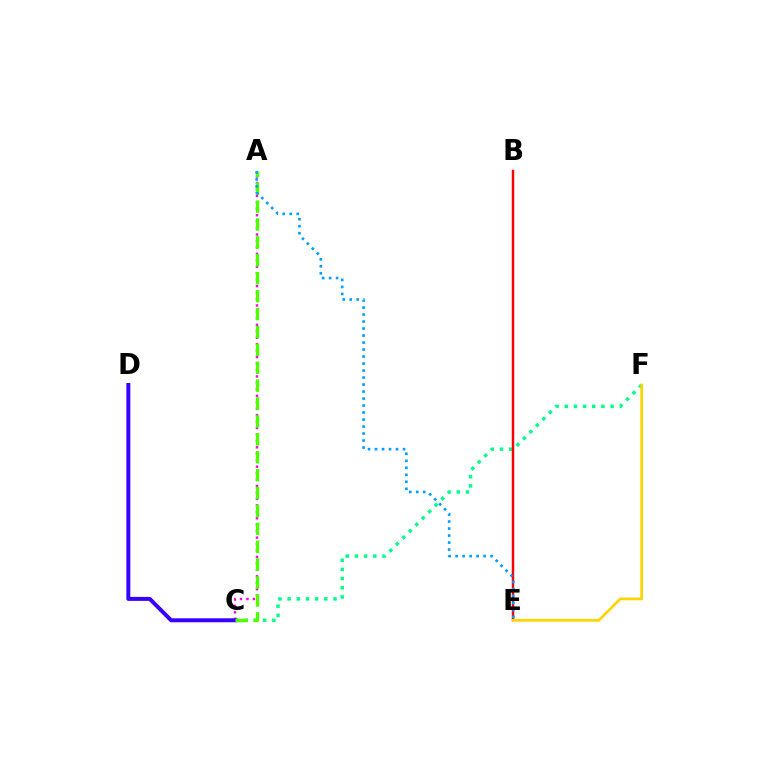{('C', 'F'): [{'color': '#00ff86', 'line_style': 'dotted', 'thickness': 2.49}], ('A', 'C'): [{'color': '#ff00ed', 'line_style': 'dotted', 'thickness': 1.75}, {'color': '#4fff00', 'line_style': 'dashed', 'thickness': 2.43}], ('B', 'E'): [{'color': '#ff0000', 'line_style': 'solid', 'thickness': 1.76}], ('E', 'F'): [{'color': '#ffd500', 'line_style': 'solid', 'thickness': 1.96}], ('C', 'D'): [{'color': '#3700ff', 'line_style': 'solid', 'thickness': 2.86}], ('A', 'E'): [{'color': '#009eff', 'line_style': 'dotted', 'thickness': 1.9}]}